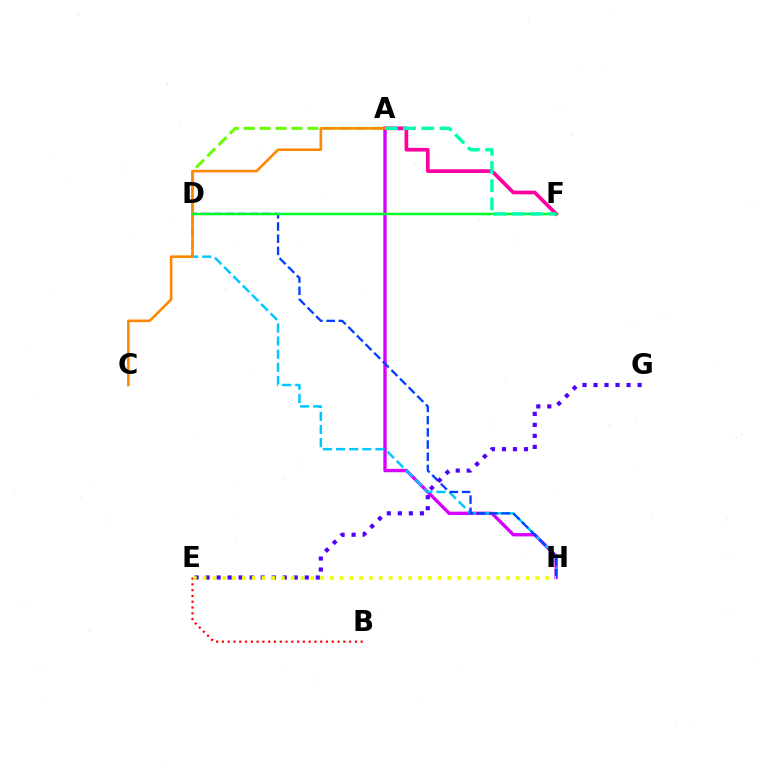{('A', 'H'): [{'color': '#d600ff', 'line_style': 'solid', 'thickness': 2.42}], ('B', 'E'): [{'color': '#ff0000', 'line_style': 'dotted', 'thickness': 1.57}], ('A', 'F'): [{'color': '#ff00a0', 'line_style': 'solid', 'thickness': 2.66}, {'color': '#00ffaf', 'line_style': 'dashed', 'thickness': 2.47}], ('D', 'H'): [{'color': '#00c7ff', 'line_style': 'dashed', 'thickness': 1.78}, {'color': '#003fff', 'line_style': 'dashed', 'thickness': 1.66}], ('A', 'D'): [{'color': '#66ff00', 'line_style': 'dashed', 'thickness': 2.17}], ('A', 'C'): [{'color': '#ff8800', 'line_style': 'solid', 'thickness': 1.87}], ('E', 'G'): [{'color': '#4f00ff', 'line_style': 'dotted', 'thickness': 2.99}], ('E', 'H'): [{'color': '#eeff00', 'line_style': 'dotted', 'thickness': 2.66}], ('D', 'F'): [{'color': '#00ff27', 'line_style': 'solid', 'thickness': 1.79}]}